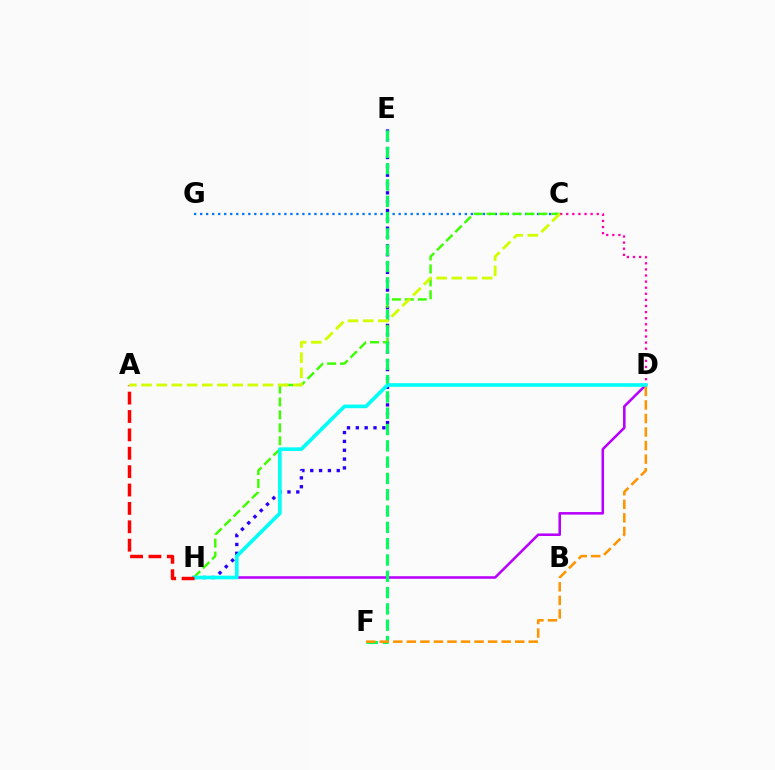{('D', 'H'): [{'color': '#b900ff', 'line_style': 'solid', 'thickness': 1.84}, {'color': '#00fff6', 'line_style': 'solid', 'thickness': 2.62}], ('C', 'D'): [{'color': '#ff00ac', 'line_style': 'dotted', 'thickness': 1.66}], ('C', 'G'): [{'color': '#0074ff', 'line_style': 'dotted', 'thickness': 1.63}], ('E', 'H'): [{'color': '#2500ff', 'line_style': 'dotted', 'thickness': 2.4}], ('C', 'H'): [{'color': '#3dff00', 'line_style': 'dashed', 'thickness': 1.76}], ('E', 'F'): [{'color': '#00ff5c', 'line_style': 'dashed', 'thickness': 2.21}], ('A', 'H'): [{'color': '#ff0000', 'line_style': 'dashed', 'thickness': 2.5}], ('D', 'F'): [{'color': '#ff9400', 'line_style': 'dashed', 'thickness': 1.84}], ('A', 'C'): [{'color': '#d1ff00', 'line_style': 'dashed', 'thickness': 2.06}]}